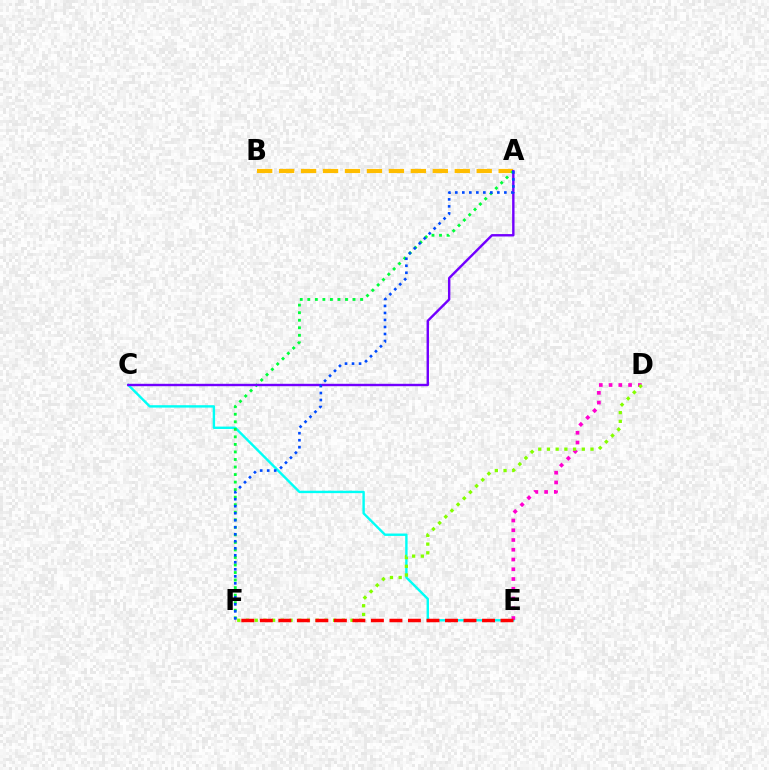{('C', 'E'): [{'color': '#00fff6', 'line_style': 'solid', 'thickness': 1.73}], ('A', 'B'): [{'color': '#ffbd00', 'line_style': 'dashed', 'thickness': 2.98}], ('A', 'F'): [{'color': '#00ff39', 'line_style': 'dotted', 'thickness': 2.05}, {'color': '#004bff', 'line_style': 'dotted', 'thickness': 1.9}], ('D', 'E'): [{'color': '#ff00cf', 'line_style': 'dotted', 'thickness': 2.65}], ('D', 'F'): [{'color': '#84ff00', 'line_style': 'dotted', 'thickness': 2.37}], ('A', 'C'): [{'color': '#7200ff', 'line_style': 'solid', 'thickness': 1.73}], ('E', 'F'): [{'color': '#ff0000', 'line_style': 'dashed', 'thickness': 2.52}]}